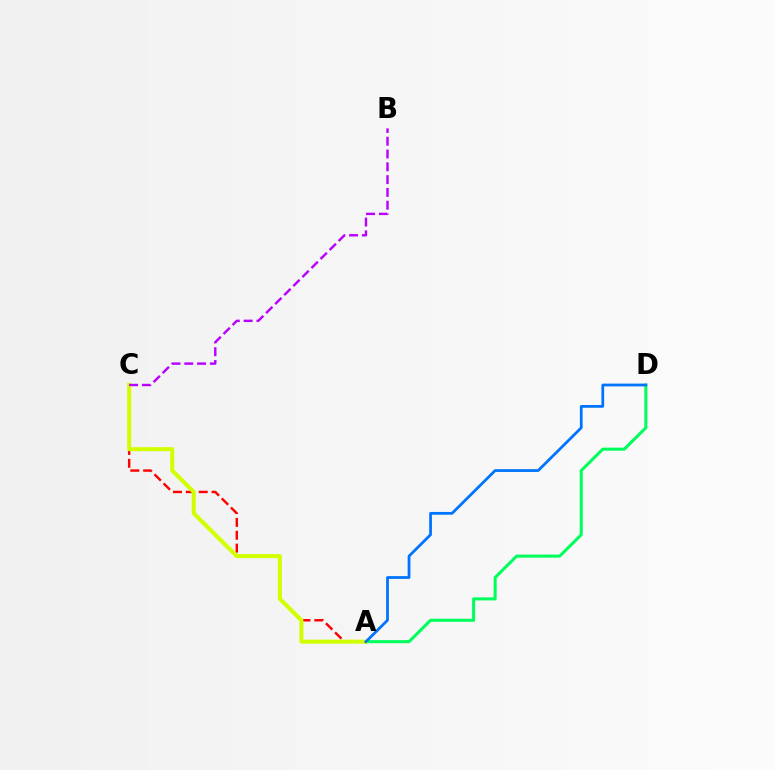{('A', 'D'): [{'color': '#00ff5c', 'line_style': 'solid', 'thickness': 2.2}, {'color': '#0074ff', 'line_style': 'solid', 'thickness': 1.99}], ('A', 'C'): [{'color': '#ff0000', 'line_style': 'dashed', 'thickness': 1.75}, {'color': '#d1ff00', 'line_style': 'solid', 'thickness': 2.91}], ('B', 'C'): [{'color': '#b900ff', 'line_style': 'dashed', 'thickness': 1.74}]}